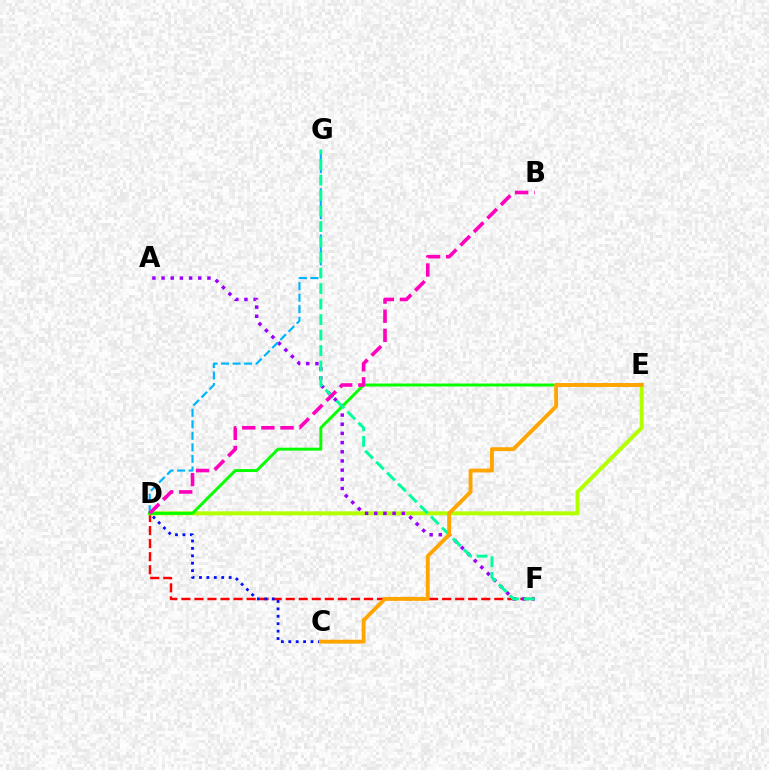{('D', 'F'): [{'color': '#ff0000', 'line_style': 'dashed', 'thickness': 1.77}], ('D', 'E'): [{'color': '#b3ff00', 'line_style': 'solid', 'thickness': 2.87}, {'color': '#08ff00', 'line_style': 'solid', 'thickness': 2.13}], ('A', 'F'): [{'color': '#9b00ff', 'line_style': 'dotted', 'thickness': 2.49}], ('D', 'G'): [{'color': '#00b5ff', 'line_style': 'dashed', 'thickness': 1.57}], ('C', 'D'): [{'color': '#0010ff', 'line_style': 'dotted', 'thickness': 2.02}], ('F', 'G'): [{'color': '#00ff9d', 'line_style': 'dashed', 'thickness': 2.11}], ('C', 'E'): [{'color': '#ffa500', 'line_style': 'solid', 'thickness': 2.78}], ('B', 'D'): [{'color': '#ff00bd', 'line_style': 'dashed', 'thickness': 2.6}]}